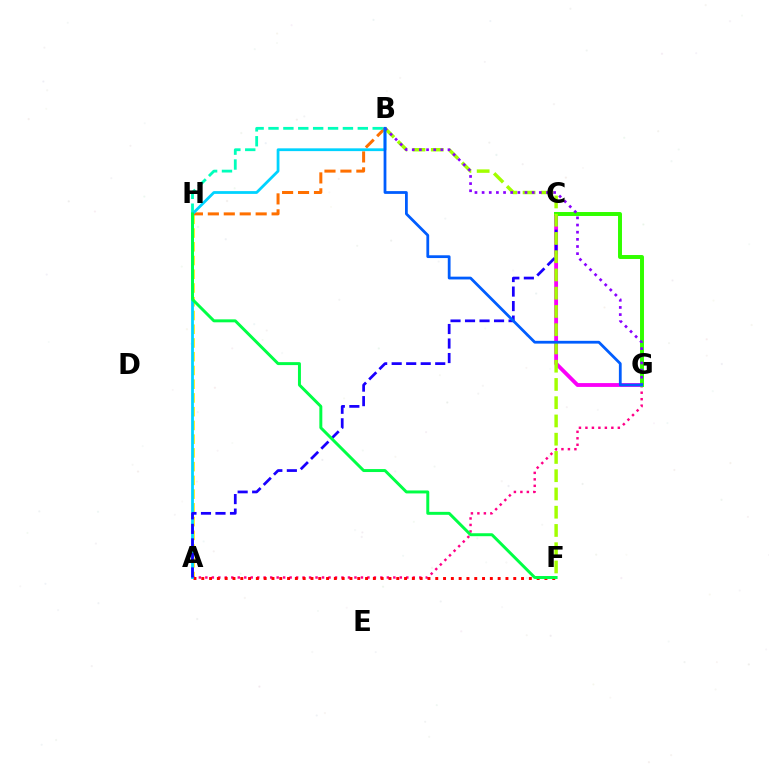{('A', 'H'): [{'color': '#ffe600', 'line_style': 'dashed', 'thickness': 1.87}], ('B', 'H'): [{'color': '#ff7000', 'line_style': 'dashed', 'thickness': 2.17}, {'color': '#00ffbb', 'line_style': 'dashed', 'thickness': 2.02}], ('A', 'G'): [{'color': '#ff0088', 'line_style': 'dotted', 'thickness': 1.76}], ('C', 'G'): [{'color': '#fa00f9', 'line_style': 'solid', 'thickness': 2.76}, {'color': '#31ff00', 'line_style': 'solid', 'thickness': 2.85}], ('A', 'F'): [{'color': '#ff0000', 'line_style': 'dotted', 'thickness': 2.12}], ('A', 'B'): [{'color': '#00d3ff', 'line_style': 'solid', 'thickness': 2.0}], ('A', 'C'): [{'color': '#1900ff', 'line_style': 'dashed', 'thickness': 1.97}], ('F', 'H'): [{'color': '#00ff45', 'line_style': 'solid', 'thickness': 2.13}], ('B', 'F'): [{'color': '#a2ff00', 'line_style': 'dashed', 'thickness': 2.48}], ('B', 'G'): [{'color': '#8a00ff', 'line_style': 'dotted', 'thickness': 1.94}, {'color': '#005dff', 'line_style': 'solid', 'thickness': 2.0}]}